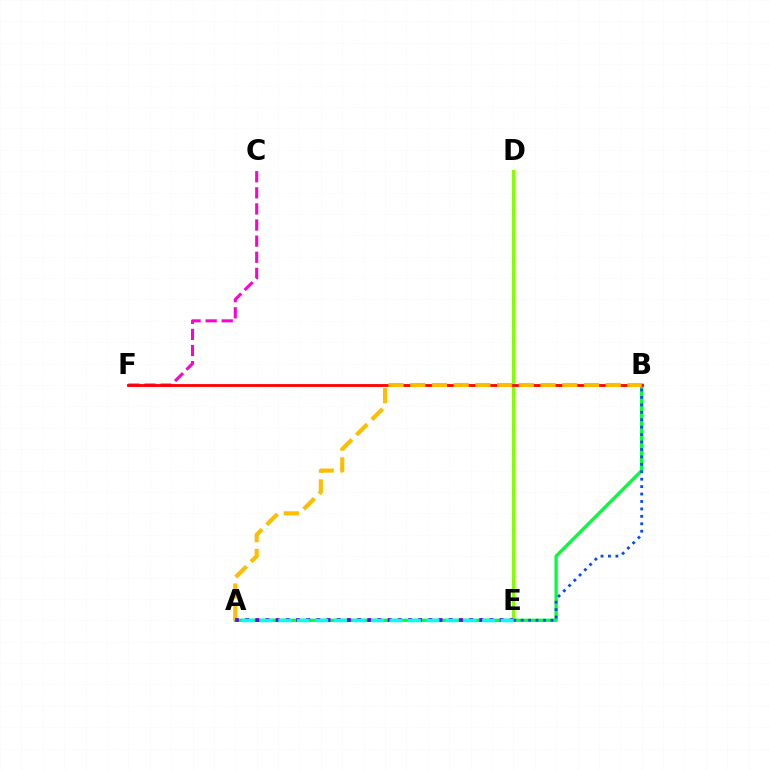{('C', 'F'): [{'color': '#ff00cf', 'line_style': 'dashed', 'thickness': 2.19}], ('D', 'E'): [{'color': '#84ff00', 'line_style': 'solid', 'thickness': 2.21}], ('A', 'B'): [{'color': '#00ff39', 'line_style': 'solid', 'thickness': 2.35}, {'color': '#ffbd00', 'line_style': 'dashed', 'thickness': 2.95}], ('B', 'E'): [{'color': '#004bff', 'line_style': 'dotted', 'thickness': 2.02}], ('B', 'F'): [{'color': '#ff0000', 'line_style': 'solid', 'thickness': 2.03}], ('A', 'E'): [{'color': '#7200ff', 'line_style': 'dotted', 'thickness': 2.77}, {'color': '#00fff6', 'line_style': 'dashed', 'thickness': 2.52}]}